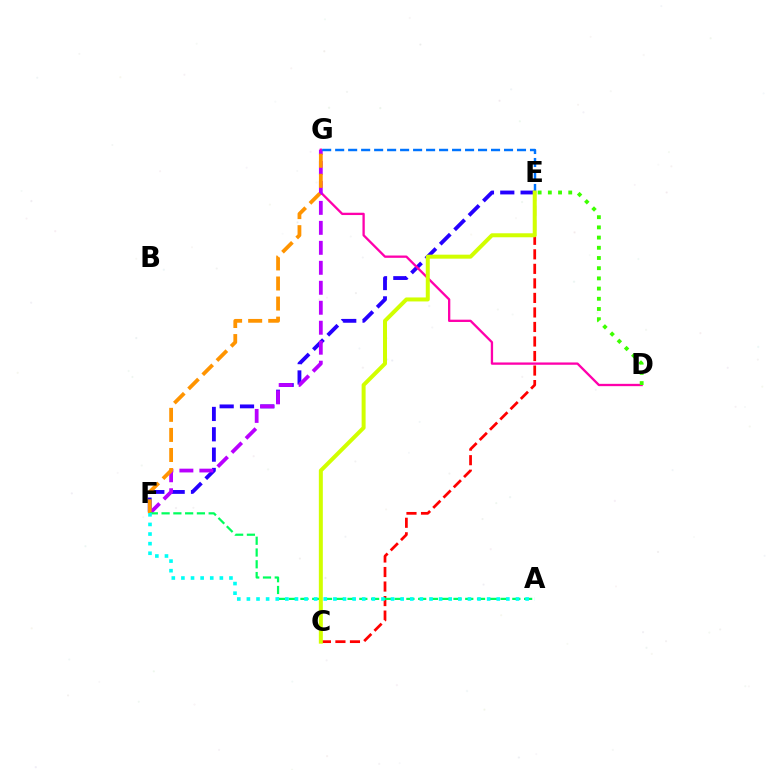{('E', 'F'): [{'color': '#2500ff', 'line_style': 'dashed', 'thickness': 2.76}], ('D', 'G'): [{'color': '#ff00ac', 'line_style': 'solid', 'thickness': 1.66}], ('F', 'G'): [{'color': '#b900ff', 'line_style': 'dashed', 'thickness': 2.71}, {'color': '#ff9400', 'line_style': 'dashed', 'thickness': 2.73}], ('C', 'E'): [{'color': '#ff0000', 'line_style': 'dashed', 'thickness': 1.97}, {'color': '#d1ff00', 'line_style': 'solid', 'thickness': 2.87}], ('D', 'E'): [{'color': '#3dff00', 'line_style': 'dotted', 'thickness': 2.77}], ('E', 'G'): [{'color': '#0074ff', 'line_style': 'dashed', 'thickness': 1.76}], ('A', 'F'): [{'color': '#00ff5c', 'line_style': 'dashed', 'thickness': 1.6}, {'color': '#00fff6', 'line_style': 'dotted', 'thickness': 2.61}]}